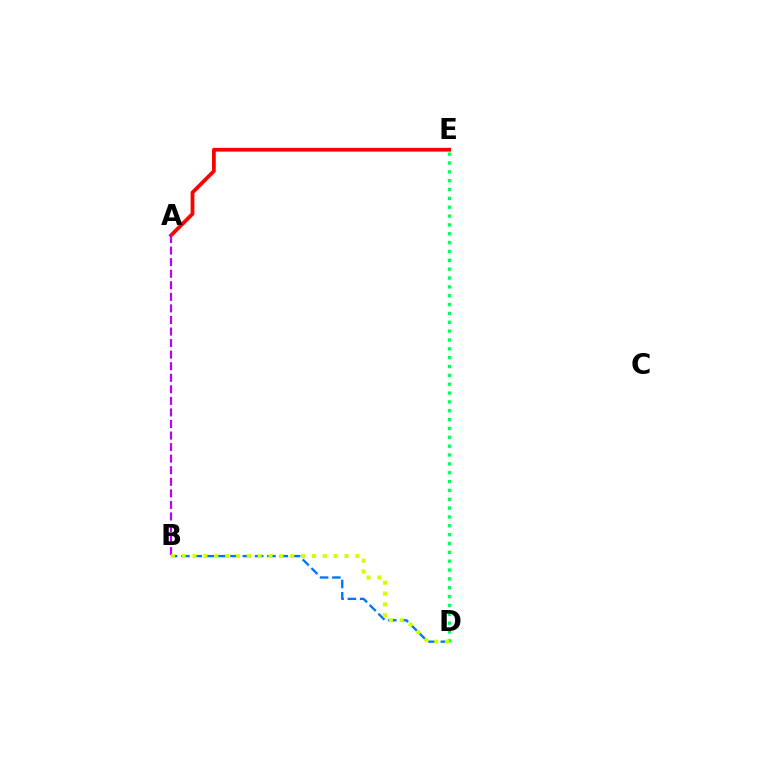{('A', 'E'): [{'color': '#ff0000', 'line_style': 'solid', 'thickness': 2.72}], ('A', 'B'): [{'color': '#b900ff', 'line_style': 'dashed', 'thickness': 1.57}], ('B', 'D'): [{'color': '#0074ff', 'line_style': 'dashed', 'thickness': 1.67}, {'color': '#d1ff00', 'line_style': 'dotted', 'thickness': 2.95}], ('D', 'E'): [{'color': '#00ff5c', 'line_style': 'dotted', 'thickness': 2.4}]}